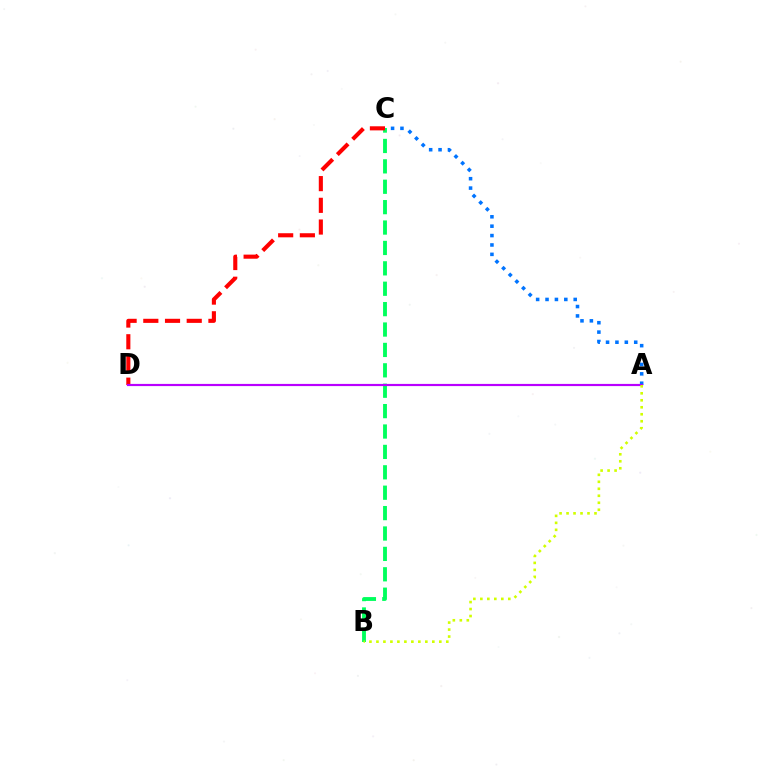{('B', 'C'): [{'color': '#00ff5c', 'line_style': 'dashed', 'thickness': 2.77}], ('A', 'C'): [{'color': '#0074ff', 'line_style': 'dotted', 'thickness': 2.55}], ('C', 'D'): [{'color': '#ff0000', 'line_style': 'dashed', 'thickness': 2.95}], ('A', 'D'): [{'color': '#b900ff', 'line_style': 'solid', 'thickness': 1.57}], ('A', 'B'): [{'color': '#d1ff00', 'line_style': 'dotted', 'thickness': 1.9}]}